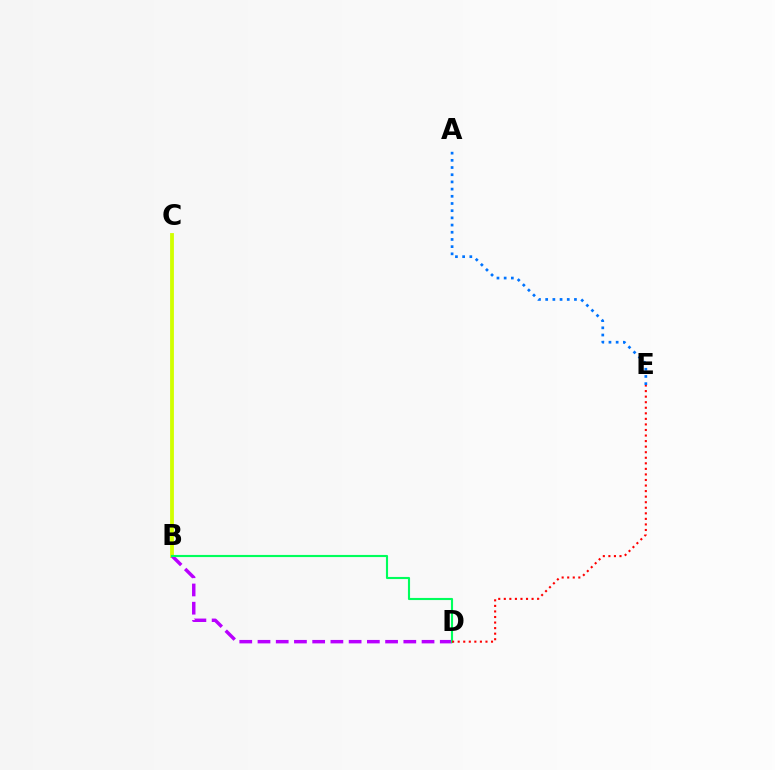{('B', 'C'): [{'color': '#d1ff00', 'line_style': 'solid', 'thickness': 2.75}], ('B', 'D'): [{'color': '#b900ff', 'line_style': 'dashed', 'thickness': 2.48}, {'color': '#00ff5c', 'line_style': 'solid', 'thickness': 1.53}], ('A', 'E'): [{'color': '#0074ff', 'line_style': 'dotted', 'thickness': 1.95}], ('D', 'E'): [{'color': '#ff0000', 'line_style': 'dotted', 'thickness': 1.51}]}